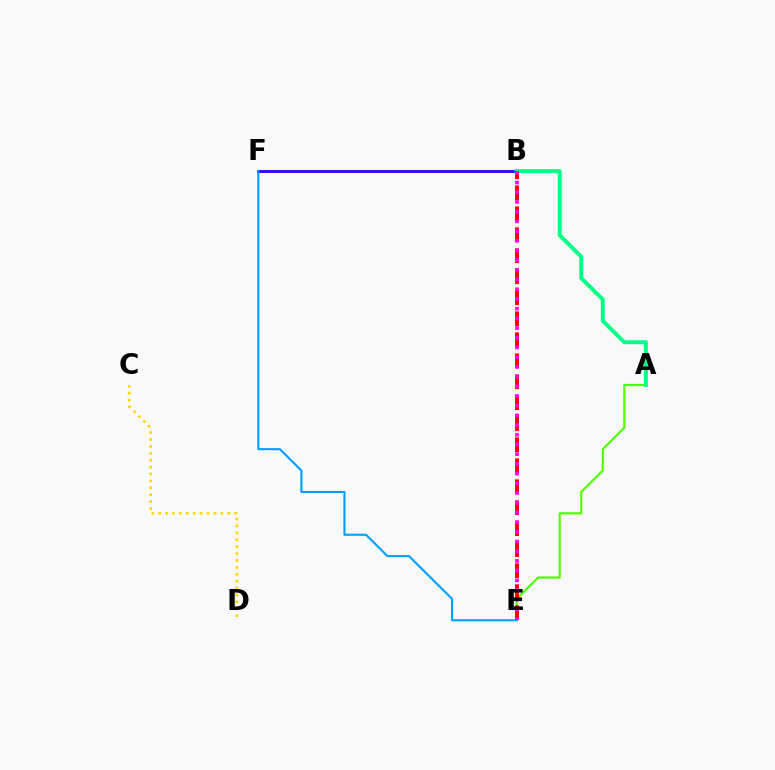{('A', 'E'): [{'color': '#4fff00', 'line_style': 'solid', 'thickness': 1.55}], ('C', 'D'): [{'color': '#ffd500', 'line_style': 'dotted', 'thickness': 1.88}], ('B', 'F'): [{'color': '#3700ff', 'line_style': 'solid', 'thickness': 2.11}], ('A', 'B'): [{'color': '#00ff86', 'line_style': 'solid', 'thickness': 2.84}], ('E', 'F'): [{'color': '#009eff', 'line_style': 'solid', 'thickness': 1.51}], ('B', 'E'): [{'color': '#ff0000', 'line_style': 'dashed', 'thickness': 2.85}, {'color': '#ff00ed', 'line_style': 'dotted', 'thickness': 2.64}]}